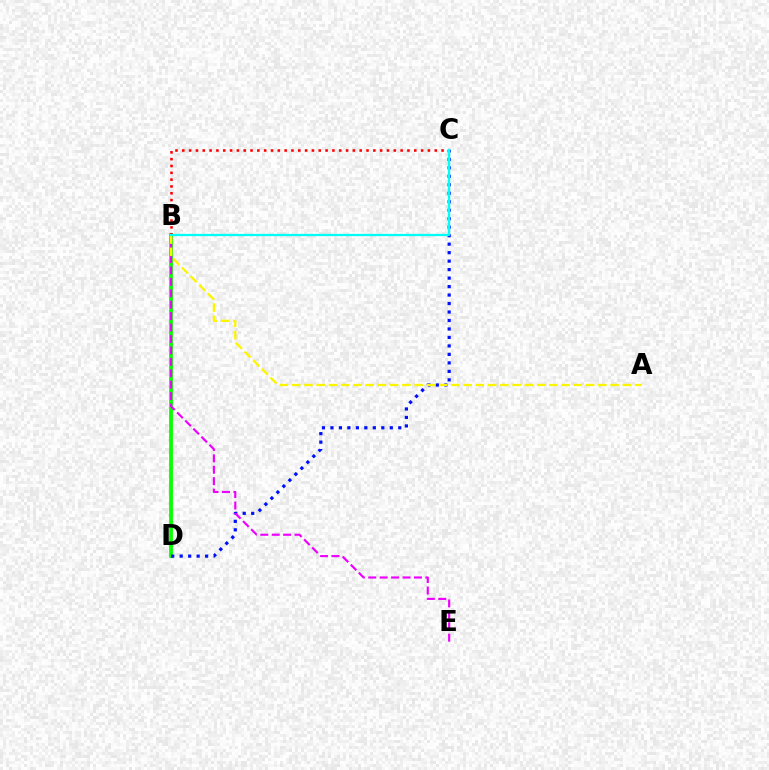{('B', 'D'): [{'color': '#08ff00', 'line_style': 'solid', 'thickness': 2.73}], ('C', 'D'): [{'color': '#0010ff', 'line_style': 'dotted', 'thickness': 2.3}], ('B', 'C'): [{'color': '#ff0000', 'line_style': 'dotted', 'thickness': 1.85}, {'color': '#00fff6', 'line_style': 'solid', 'thickness': 1.64}], ('B', 'E'): [{'color': '#ee00ff', 'line_style': 'dashed', 'thickness': 1.55}], ('A', 'B'): [{'color': '#fcf500', 'line_style': 'dashed', 'thickness': 1.66}]}